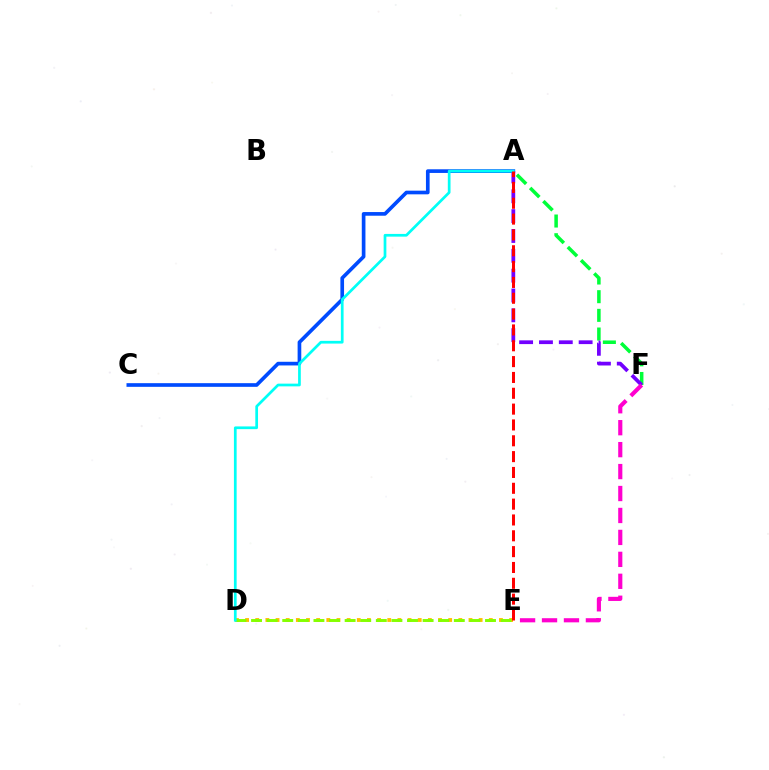{('D', 'E'): [{'color': '#ffbd00', 'line_style': 'dotted', 'thickness': 2.76}, {'color': '#84ff00', 'line_style': 'dashed', 'thickness': 2.12}], ('A', 'F'): [{'color': '#00ff39', 'line_style': 'dashed', 'thickness': 2.54}, {'color': '#7200ff', 'line_style': 'dashed', 'thickness': 2.7}], ('A', 'C'): [{'color': '#004bff', 'line_style': 'solid', 'thickness': 2.64}], ('A', 'D'): [{'color': '#00fff6', 'line_style': 'solid', 'thickness': 1.96}], ('E', 'F'): [{'color': '#ff00cf', 'line_style': 'dashed', 'thickness': 2.98}], ('A', 'E'): [{'color': '#ff0000', 'line_style': 'dashed', 'thickness': 2.15}]}